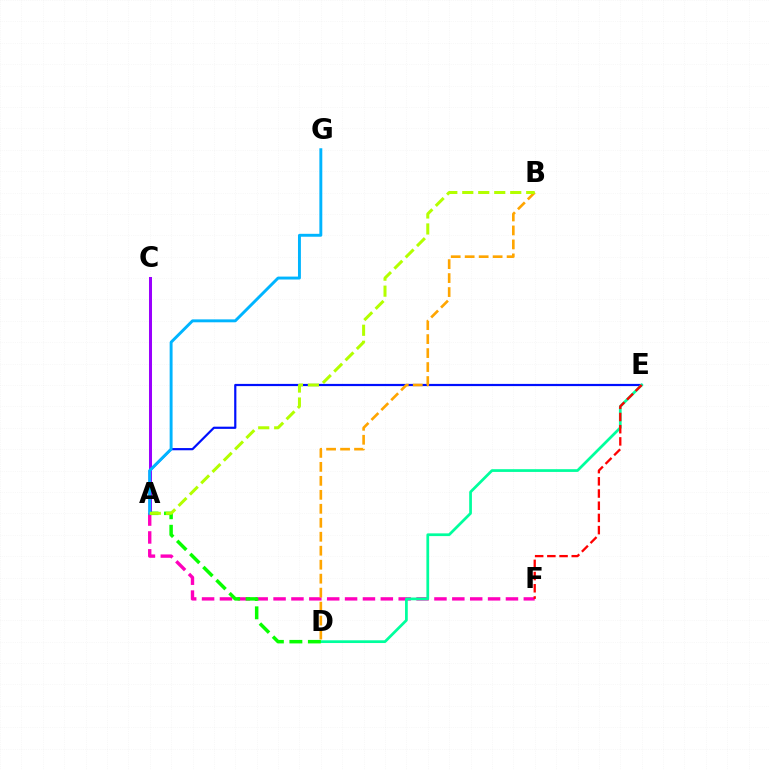{('A', 'C'): [{'color': '#9b00ff', 'line_style': 'solid', 'thickness': 2.17}], ('A', 'F'): [{'color': '#ff00bd', 'line_style': 'dashed', 'thickness': 2.43}], ('A', 'E'): [{'color': '#0010ff', 'line_style': 'solid', 'thickness': 1.58}], ('B', 'D'): [{'color': '#ffa500', 'line_style': 'dashed', 'thickness': 1.9}], ('D', 'E'): [{'color': '#00ff9d', 'line_style': 'solid', 'thickness': 1.97}], ('E', 'F'): [{'color': '#ff0000', 'line_style': 'dashed', 'thickness': 1.66}], ('A', 'D'): [{'color': '#08ff00', 'line_style': 'dashed', 'thickness': 2.51}], ('A', 'G'): [{'color': '#00b5ff', 'line_style': 'solid', 'thickness': 2.1}], ('A', 'B'): [{'color': '#b3ff00', 'line_style': 'dashed', 'thickness': 2.17}]}